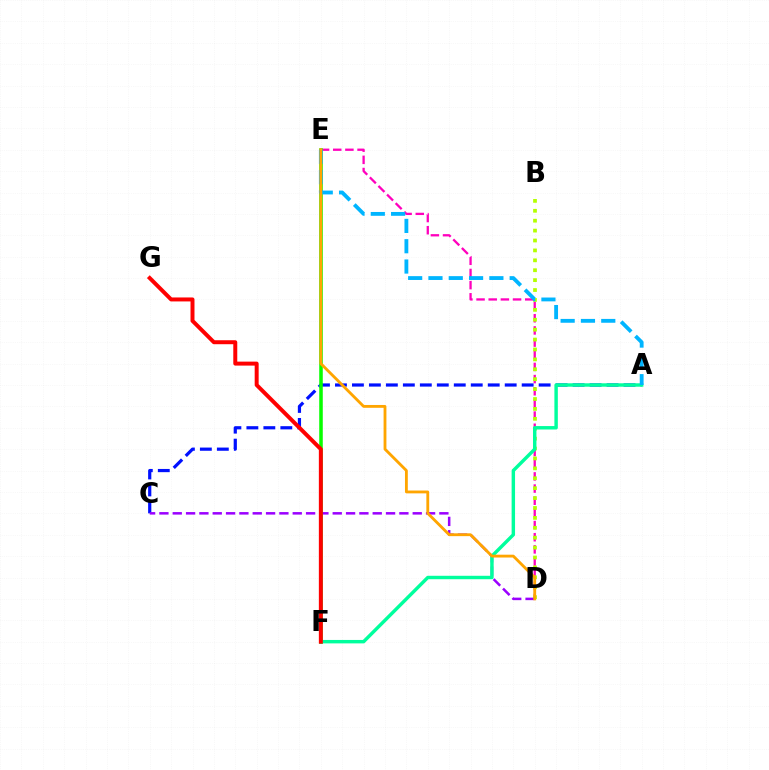{('D', 'E'): [{'color': '#ff00bd', 'line_style': 'dashed', 'thickness': 1.65}, {'color': '#ffa500', 'line_style': 'solid', 'thickness': 2.04}], ('B', 'D'): [{'color': '#b3ff00', 'line_style': 'dotted', 'thickness': 2.69}], ('A', 'C'): [{'color': '#0010ff', 'line_style': 'dashed', 'thickness': 2.31}], ('C', 'D'): [{'color': '#9b00ff', 'line_style': 'dashed', 'thickness': 1.81}], ('E', 'F'): [{'color': '#08ff00', 'line_style': 'solid', 'thickness': 2.55}], ('A', 'F'): [{'color': '#00ff9d', 'line_style': 'solid', 'thickness': 2.47}], ('F', 'G'): [{'color': '#ff0000', 'line_style': 'solid', 'thickness': 2.86}], ('A', 'E'): [{'color': '#00b5ff', 'line_style': 'dashed', 'thickness': 2.76}]}